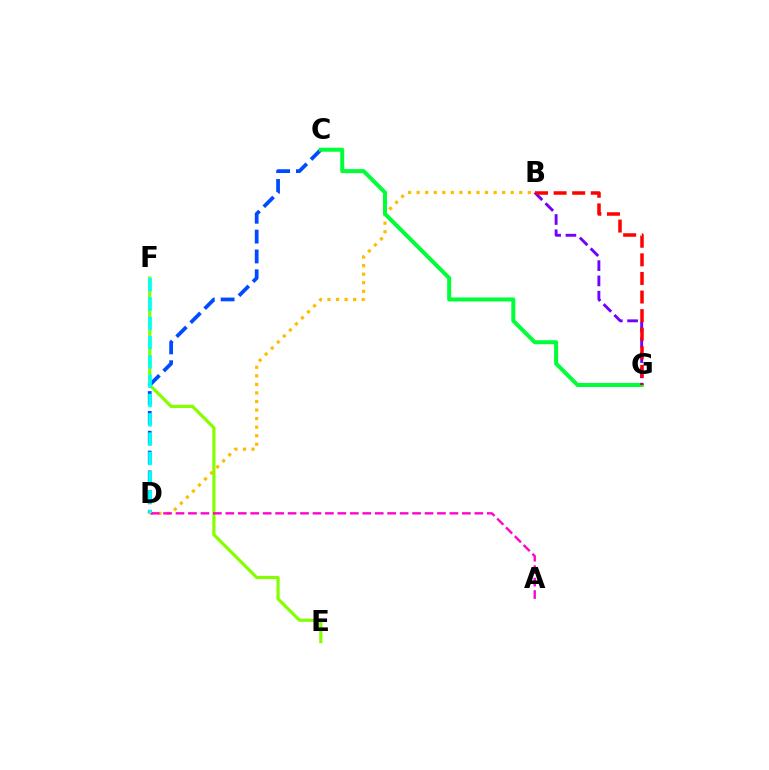{('E', 'F'): [{'color': '#84ff00', 'line_style': 'solid', 'thickness': 2.31}], ('C', 'D'): [{'color': '#004bff', 'line_style': 'dashed', 'thickness': 2.7}], ('B', 'D'): [{'color': '#ffbd00', 'line_style': 'dotted', 'thickness': 2.32}], ('C', 'G'): [{'color': '#00ff39', 'line_style': 'solid', 'thickness': 2.89}], ('B', 'G'): [{'color': '#7200ff', 'line_style': 'dashed', 'thickness': 2.07}, {'color': '#ff0000', 'line_style': 'dashed', 'thickness': 2.53}], ('A', 'D'): [{'color': '#ff00cf', 'line_style': 'dashed', 'thickness': 1.69}], ('D', 'F'): [{'color': '#00fff6', 'line_style': 'dashed', 'thickness': 2.62}]}